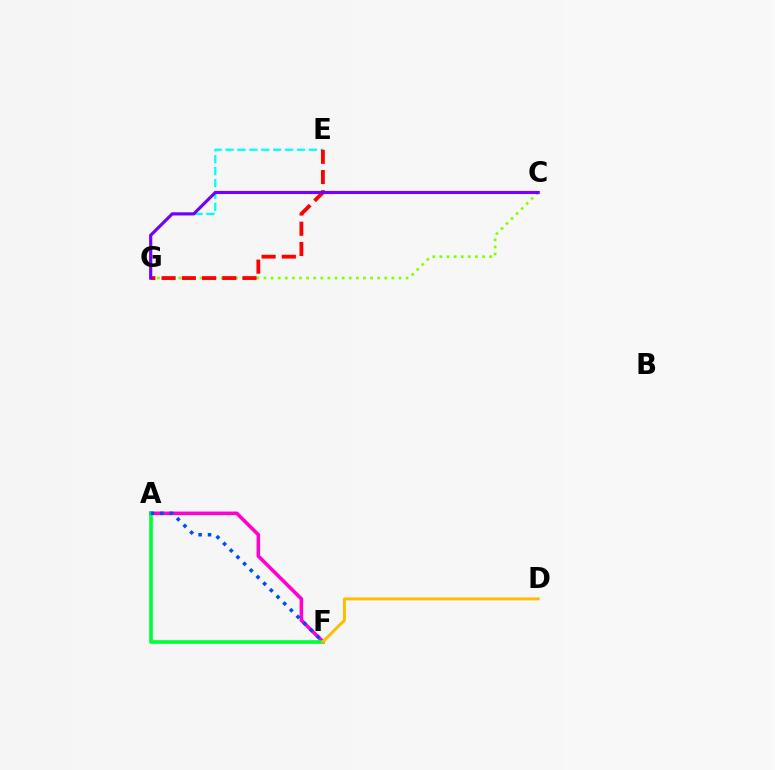{('E', 'G'): [{'color': '#00fff6', 'line_style': 'dashed', 'thickness': 1.62}, {'color': '#ff0000', 'line_style': 'dashed', 'thickness': 2.75}], ('A', 'F'): [{'color': '#ff00cf', 'line_style': 'solid', 'thickness': 2.57}, {'color': '#00ff39', 'line_style': 'solid', 'thickness': 2.62}, {'color': '#004bff', 'line_style': 'dotted', 'thickness': 2.56}], ('C', 'G'): [{'color': '#84ff00', 'line_style': 'dotted', 'thickness': 1.93}, {'color': '#7200ff', 'line_style': 'solid', 'thickness': 2.26}], ('D', 'F'): [{'color': '#ffbd00', 'line_style': 'solid', 'thickness': 2.13}]}